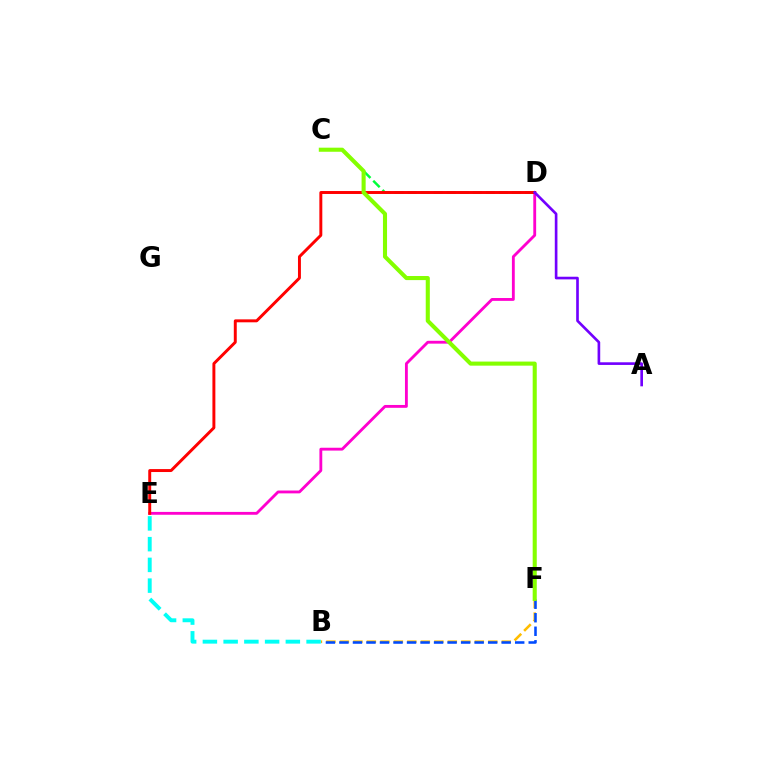{('B', 'F'): [{'color': '#ffbd00', 'line_style': 'dashed', 'thickness': 1.83}, {'color': '#004bff', 'line_style': 'dashed', 'thickness': 1.84}], ('D', 'E'): [{'color': '#ff00cf', 'line_style': 'solid', 'thickness': 2.05}, {'color': '#ff0000', 'line_style': 'solid', 'thickness': 2.12}], ('B', 'E'): [{'color': '#00fff6', 'line_style': 'dashed', 'thickness': 2.82}], ('C', 'D'): [{'color': '#00ff39', 'line_style': 'dashed', 'thickness': 1.77}], ('C', 'F'): [{'color': '#84ff00', 'line_style': 'solid', 'thickness': 2.94}], ('A', 'D'): [{'color': '#7200ff', 'line_style': 'solid', 'thickness': 1.91}]}